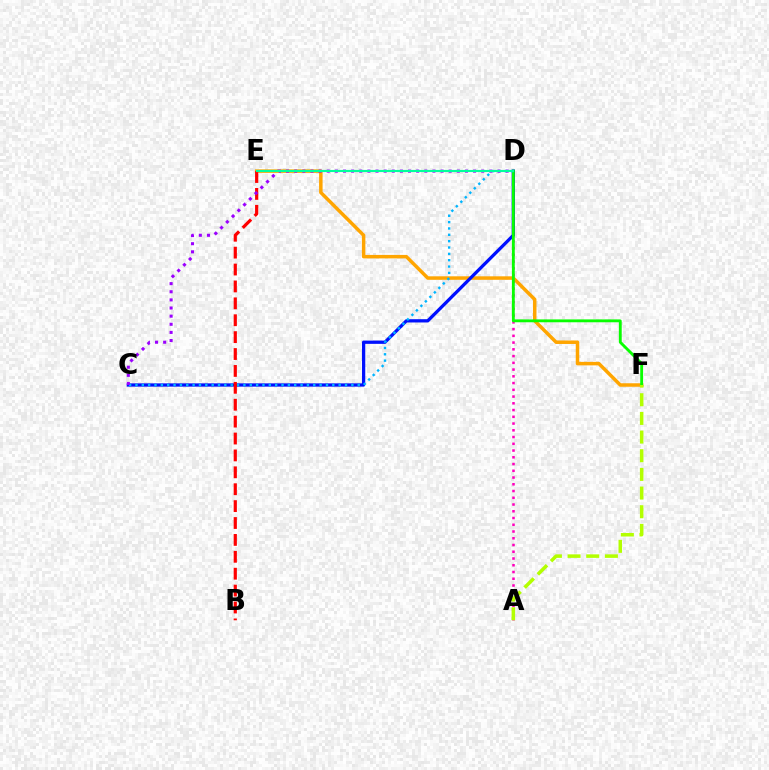{('E', 'F'): [{'color': '#ffa500', 'line_style': 'solid', 'thickness': 2.52}], ('A', 'D'): [{'color': '#ff00bd', 'line_style': 'dotted', 'thickness': 1.83}], ('C', 'D'): [{'color': '#0010ff', 'line_style': 'solid', 'thickness': 2.35}, {'color': '#00b5ff', 'line_style': 'dotted', 'thickness': 1.73}, {'color': '#9b00ff', 'line_style': 'dotted', 'thickness': 2.21}], ('D', 'F'): [{'color': '#08ff00', 'line_style': 'solid', 'thickness': 2.06}], ('A', 'F'): [{'color': '#b3ff00', 'line_style': 'dashed', 'thickness': 2.54}], ('B', 'E'): [{'color': '#ff0000', 'line_style': 'dashed', 'thickness': 2.3}], ('D', 'E'): [{'color': '#00ff9d', 'line_style': 'solid', 'thickness': 1.53}]}